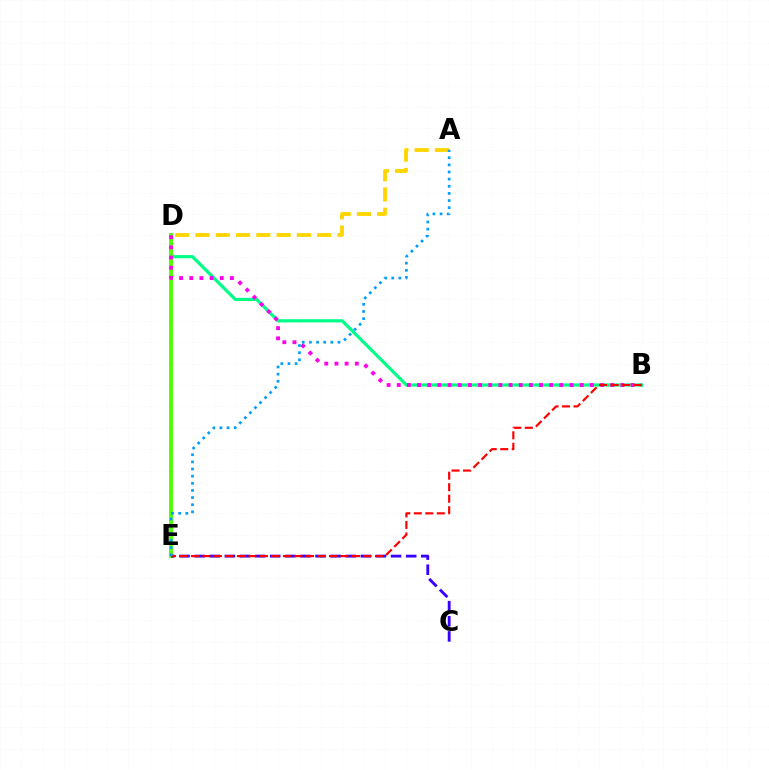{('B', 'D'): [{'color': '#00ff86', 'line_style': 'solid', 'thickness': 2.3}, {'color': '#ff00ed', 'line_style': 'dotted', 'thickness': 2.76}], ('D', 'E'): [{'color': '#4fff00', 'line_style': 'solid', 'thickness': 2.81}], ('A', 'D'): [{'color': '#ffd500', 'line_style': 'dashed', 'thickness': 2.75}], ('C', 'E'): [{'color': '#3700ff', 'line_style': 'dashed', 'thickness': 2.05}], ('B', 'E'): [{'color': '#ff0000', 'line_style': 'dashed', 'thickness': 1.56}], ('A', 'E'): [{'color': '#009eff', 'line_style': 'dotted', 'thickness': 1.94}]}